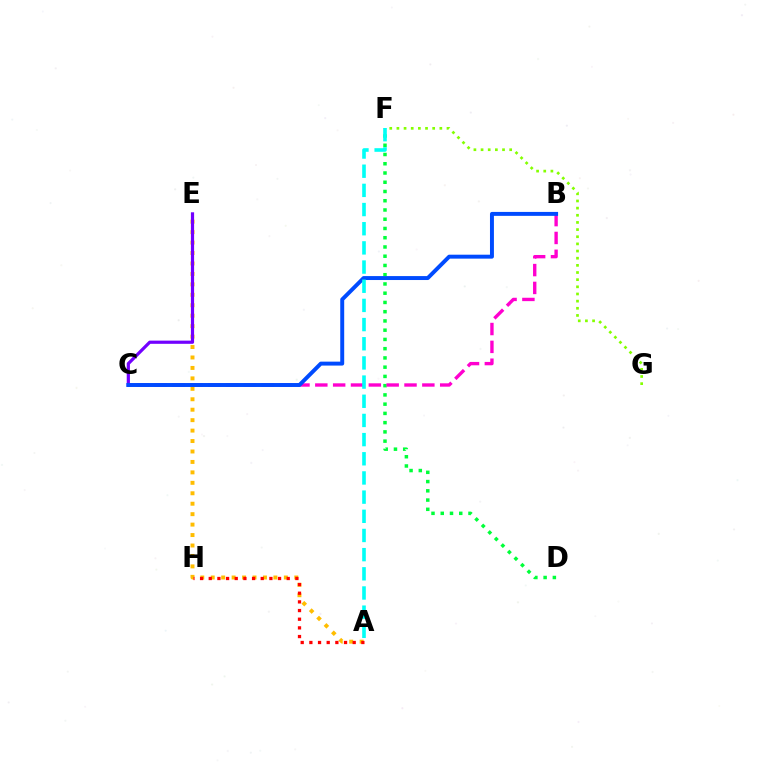{('A', 'E'): [{'color': '#ffbd00', 'line_style': 'dotted', 'thickness': 2.84}], ('F', 'G'): [{'color': '#84ff00', 'line_style': 'dotted', 'thickness': 1.94}], ('D', 'F'): [{'color': '#00ff39', 'line_style': 'dotted', 'thickness': 2.51}], ('B', 'C'): [{'color': '#ff00cf', 'line_style': 'dashed', 'thickness': 2.42}, {'color': '#004bff', 'line_style': 'solid', 'thickness': 2.84}], ('C', 'E'): [{'color': '#7200ff', 'line_style': 'solid', 'thickness': 2.3}], ('A', 'H'): [{'color': '#ff0000', 'line_style': 'dotted', 'thickness': 2.35}], ('A', 'F'): [{'color': '#00fff6', 'line_style': 'dashed', 'thickness': 2.6}]}